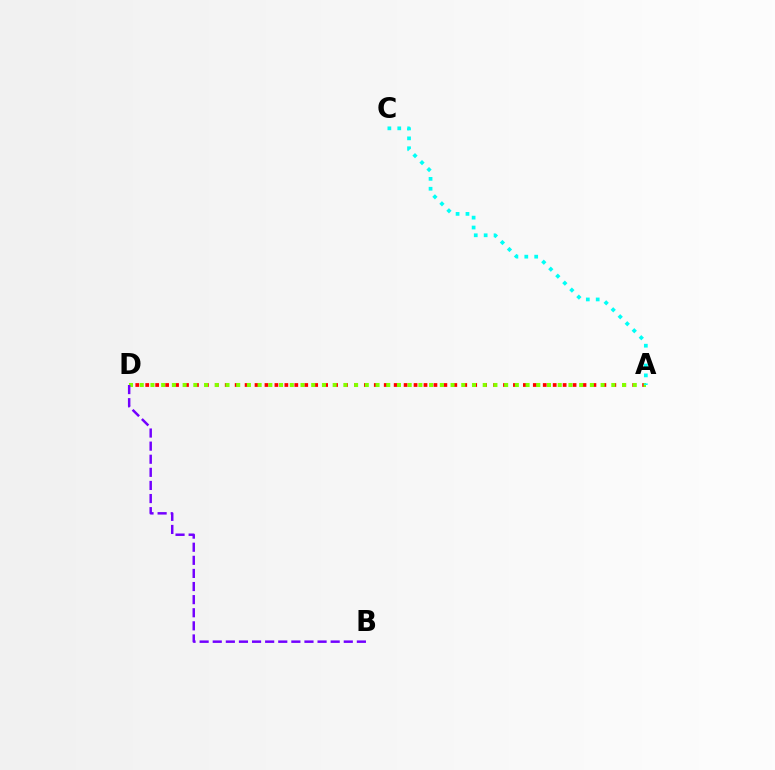{('A', 'D'): [{'color': '#ff0000', 'line_style': 'dotted', 'thickness': 2.7}, {'color': '#84ff00', 'line_style': 'dotted', 'thickness': 2.91}], ('A', 'C'): [{'color': '#00fff6', 'line_style': 'dotted', 'thickness': 2.69}], ('B', 'D'): [{'color': '#7200ff', 'line_style': 'dashed', 'thickness': 1.78}]}